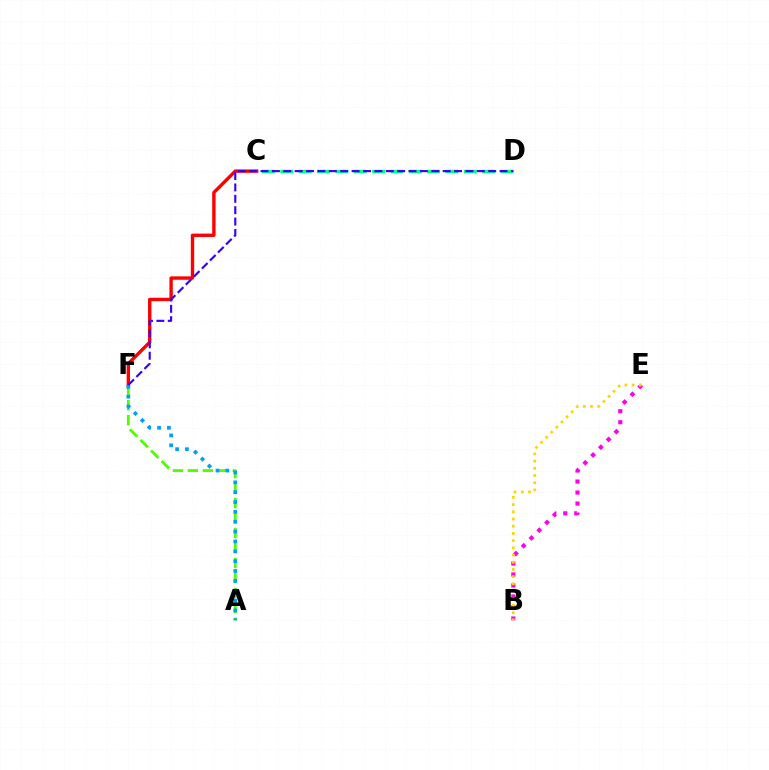{('A', 'F'): [{'color': '#4fff00', 'line_style': 'dashed', 'thickness': 2.03}, {'color': '#009eff', 'line_style': 'dotted', 'thickness': 2.68}], ('B', 'E'): [{'color': '#ff00ed', 'line_style': 'dotted', 'thickness': 2.99}, {'color': '#ffd500', 'line_style': 'dotted', 'thickness': 1.96}], ('C', 'D'): [{'color': '#00ff86', 'line_style': 'dashed', 'thickness': 2.49}], ('C', 'F'): [{'color': '#ff0000', 'line_style': 'solid', 'thickness': 2.44}], ('D', 'F'): [{'color': '#3700ff', 'line_style': 'dashed', 'thickness': 1.55}]}